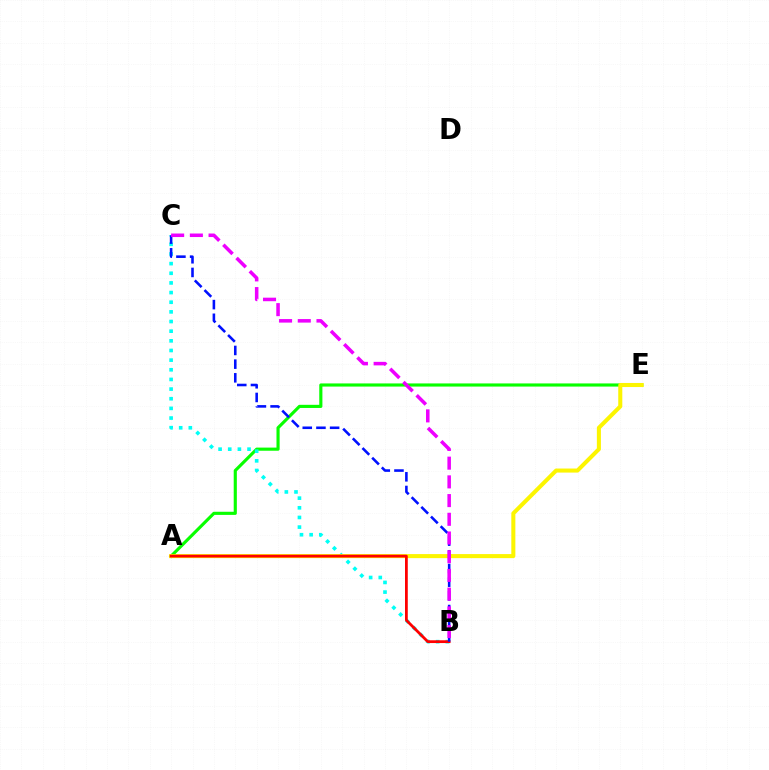{('A', 'E'): [{'color': '#08ff00', 'line_style': 'solid', 'thickness': 2.26}, {'color': '#fcf500', 'line_style': 'solid', 'thickness': 2.92}], ('B', 'C'): [{'color': '#00fff6', 'line_style': 'dotted', 'thickness': 2.62}, {'color': '#0010ff', 'line_style': 'dashed', 'thickness': 1.86}, {'color': '#ee00ff', 'line_style': 'dashed', 'thickness': 2.54}], ('A', 'B'): [{'color': '#ff0000', 'line_style': 'solid', 'thickness': 1.99}]}